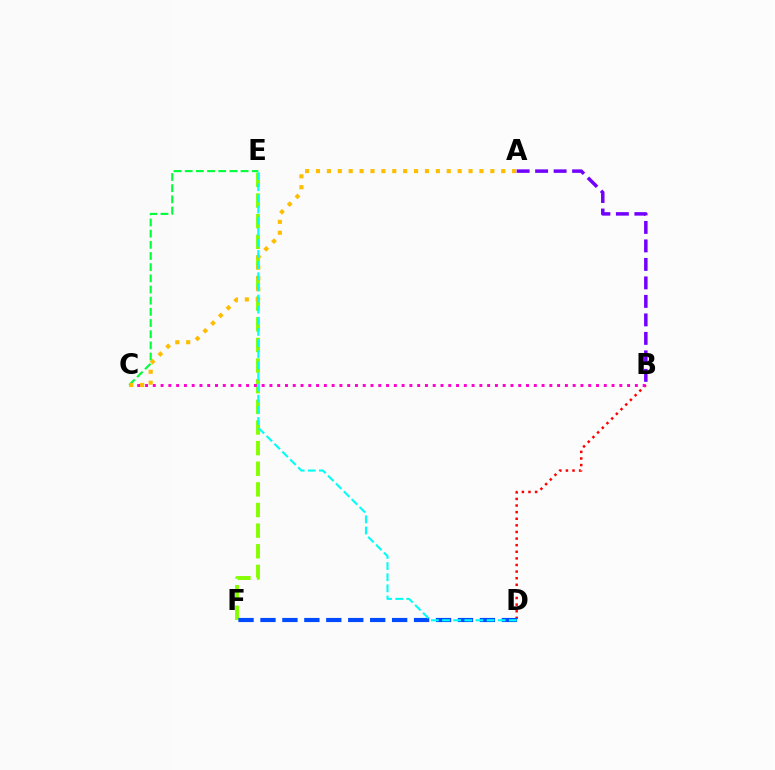{('E', 'F'): [{'color': '#84ff00', 'line_style': 'dashed', 'thickness': 2.8}], ('B', 'D'): [{'color': '#ff0000', 'line_style': 'dotted', 'thickness': 1.79}], ('D', 'F'): [{'color': '#004bff', 'line_style': 'dashed', 'thickness': 2.98}], ('B', 'C'): [{'color': '#ff00cf', 'line_style': 'dotted', 'thickness': 2.11}], ('C', 'E'): [{'color': '#00ff39', 'line_style': 'dashed', 'thickness': 1.52}], ('A', 'C'): [{'color': '#ffbd00', 'line_style': 'dotted', 'thickness': 2.96}], ('D', 'E'): [{'color': '#00fff6', 'line_style': 'dashed', 'thickness': 1.51}], ('A', 'B'): [{'color': '#7200ff', 'line_style': 'dashed', 'thickness': 2.51}]}